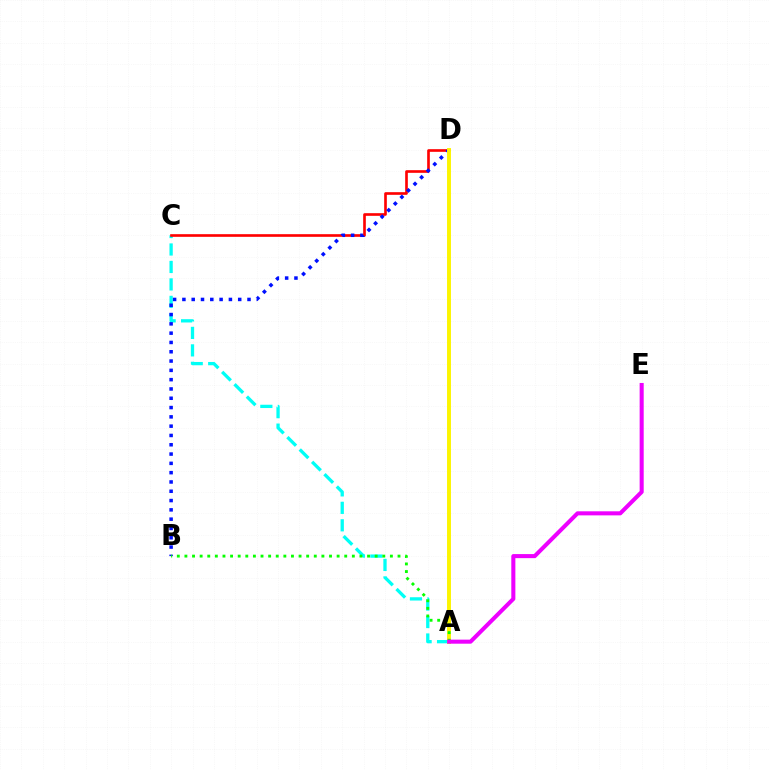{('A', 'C'): [{'color': '#00fff6', 'line_style': 'dashed', 'thickness': 2.37}], ('C', 'D'): [{'color': '#ff0000', 'line_style': 'solid', 'thickness': 1.91}], ('B', 'D'): [{'color': '#0010ff', 'line_style': 'dotted', 'thickness': 2.53}], ('A', 'D'): [{'color': '#fcf500', 'line_style': 'solid', 'thickness': 2.83}], ('A', 'B'): [{'color': '#08ff00', 'line_style': 'dotted', 'thickness': 2.07}], ('A', 'E'): [{'color': '#ee00ff', 'line_style': 'solid', 'thickness': 2.92}]}